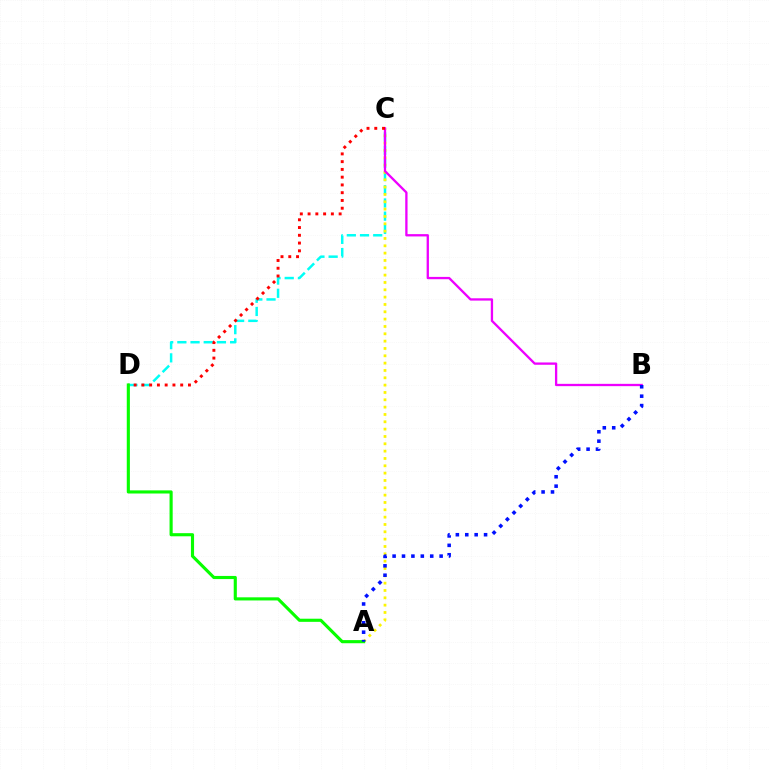{('C', 'D'): [{'color': '#00fff6', 'line_style': 'dashed', 'thickness': 1.79}, {'color': '#ff0000', 'line_style': 'dotted', 'thickness': 2.11}], ('A', 'C'): [{'color': '#fcf500', 'line_style': 'dotted', 'thickness': 1.99}], ('B', 'C'): [{'color': '#ee00ff', 'line_style': 'solid', 'thickness': 1.66}], ('A', 'D'): [{'color': '#08ff00', 'line_style': 'solid', 'thickness': 2.25}], ('A', 'B'): [{'color': '#0010ff', 'line_style': 'dotted', 'thickness': 2.56}]}